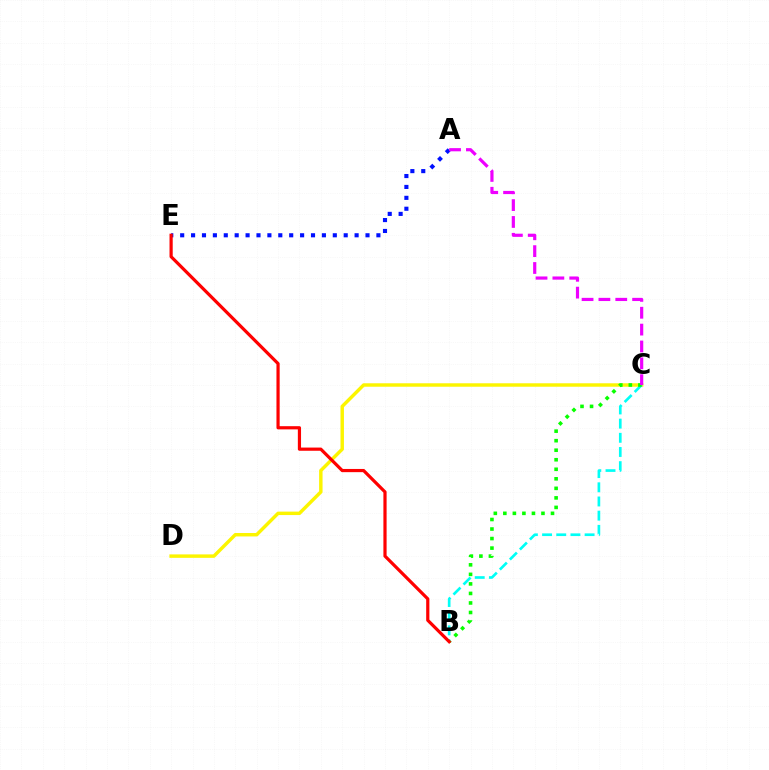{('A', 'E'): [{'color': '#0010ff', 'line_style': 'dotted', 'thickness': 2.96}], ('C', 'D'): [{'color': '#fcf500', 'line_style': 'solid', 'thickness': 2.48}], ('B', 'C'): [{'color': '#00fff6', 'line_style': 'dashed', 'thickness': 1.93}, {'color': '#08ff00', 'line_style': 'dotted', 'thickness': 2.59}], ('A', 'C'): [{'color': '#ee00ff', 'line_style': 'dashed', 'thickness': 2.29}], ('B', 'E'): [{'color': '#ff0000', 'line_style': 'solid', 'thickness': 2.3}]}